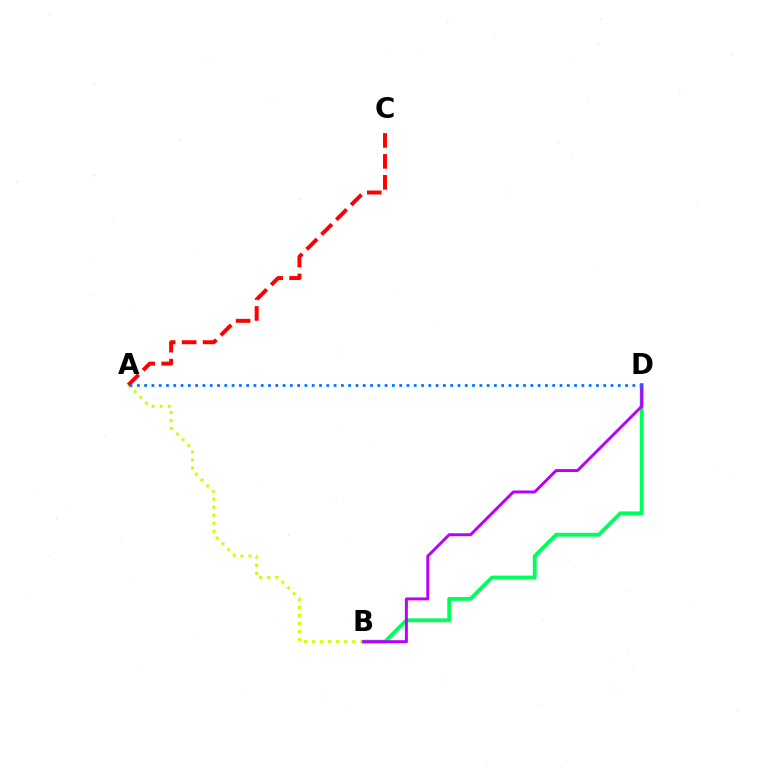{('A', 'B'): [{'color': '#d1ff00', 'line_style': 'dotted', 'thickness': 2.18}], ('B', 'D'): [{'color': '#00ff5c', 'line_style': 'solid', 'thickness': 2.77}, {'color': '#b900ff', 'line_style': 'solid', 'thickness': 2.12}], ('A', 'C'): [{'color': '#ff0000', 'line_style': 'dashed', 'thickness': 2.84}], ('A', 'D'): [{'color': '#0074ff', 'line_style': 'dotted', 'thickness': 1.98}]}